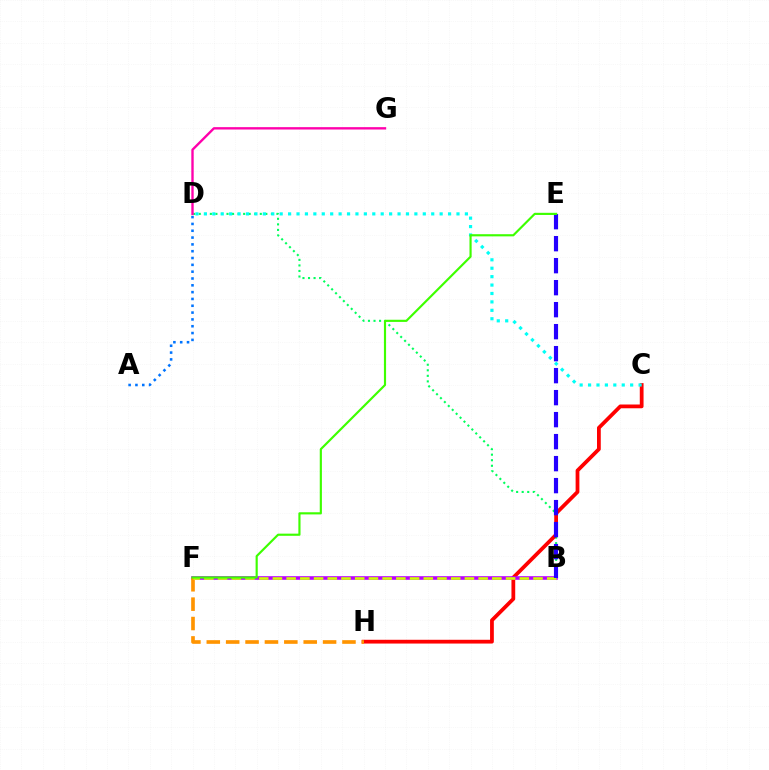{('B', 'D'): [{'color': '#00ff5c', 'line_style': 'dotted', 'thickness': 1.51}], ('C', 'H'): [{'color': '#ff0000', 'line_style': 'solid', 'thickness': 2.71}], ('B', 'F'): [{'color': '#b900ff', 'line_style': 'solid', 'thickness': 2.6}, {'color': '#d1ff00', 'line_style': 'dashed', 'thickness': 1.86}], ('F', 'H'): [{'color': '#ff9400', 'line_style': 'dashed', 'thickness': 2.63}], ('C', 'D'): [{'color': '#00fff6', 'line_style': 'dotted', 'thickness': 2.29}], ('B', 'E'): [{'color': '#2500ff', 'line_style': 'dashed', 'thickness': 2.99}], ('E', 'F'): [{'color': '#3dff00', 'line_style': 'solid', 'thickness': 1.55}], ('D', 'G'): [{'color': '#ff00ac', 'line_style': 'solid', 'thickness': 1.7}], ('A', 'D'): [{'color': '#0074ff', 'line_style': 'dotted', 'thickness': 1.85}]}